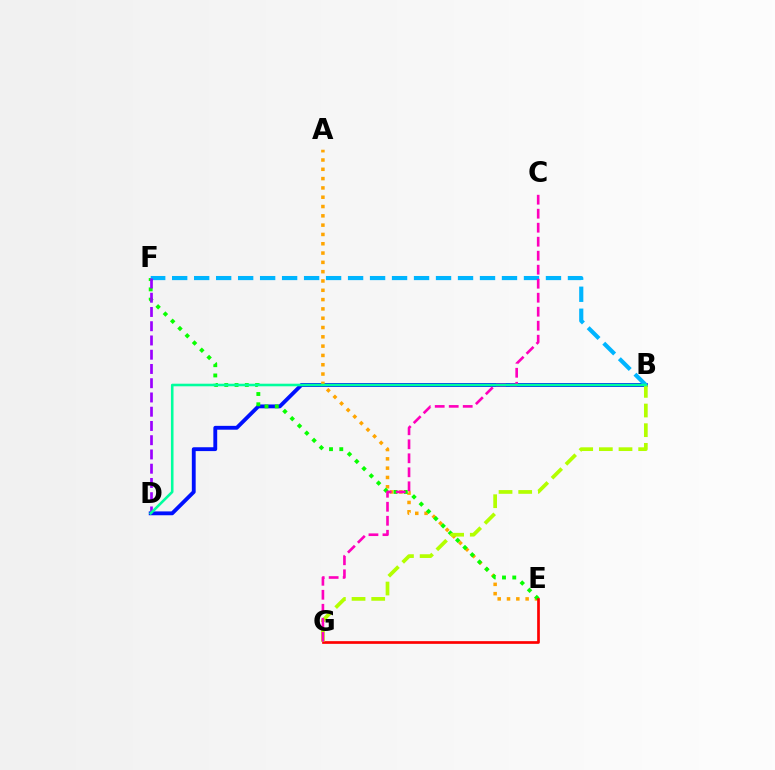{('B', 'D'): [{'color': '#0010ff', 'line_style': 'solid', 'thickness': 2.77}, {'color': '#00ff9d', 'line_style': 'solid', 'thickness': 1.86}], ('A', 'E'): [{'color': '#ffa500', 'line_style': 'dotted', 'thickness': 2.53}], ('E', 'F'): [{'color': '#08ff00', 'line_style': 'dotted', 'thickness': 2.79}], ('B', 'F'): [{'color': '#00b5ff', 'line_style': 'dashed', 'thickness': 2.99}], ('E', 'G'): [{'color': '#ff0000', 'line_style': 'solid', 'thickness': 1.94}], ('B', 'G'): [{'color': '#b3ff00', 'line_style': 'dashed', 'thickness': 2.67}], ('D', 'F'): [{'color': '#9b00ff', 'line_style': 'dashed', 'thickness': 1.94}], ('C', 'G'): [{'color': '#ff00bd', 'line_style': 'dashed', 'thickness': 1.9}]}